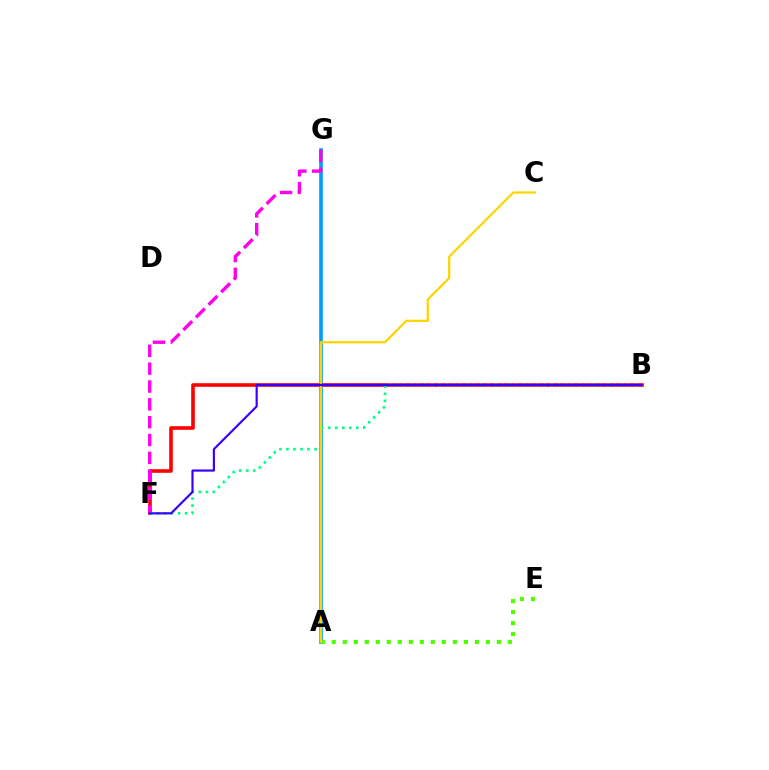{('A', 'G'): [{'color': '#009eff', 'line_style': 'solid', 'thickness': 2.61}], ('B', 'F'): [{'color': '#ff0000', 'line_style': 'solid', 'thickness': 2.6}, {'color': '#00ff86', 'line_style': 'dotted', 'thickness': 1.91}, {'color': '#3700ff', 'line_style': 'solid', 'thickness': 1.57}], ('F', 'G'): [{'color': '#ff00ed', 'line_style': 'dashed', 'thickness': 2.42}], ('A', 'E'): [{'color': '#4fff00', 'line_style': 'dotted', 'thickness': 2.99}], ('A', 'C'): [{'color': '#ffd500', 'line_style': 'solid', 'thickness': 1.62}]}